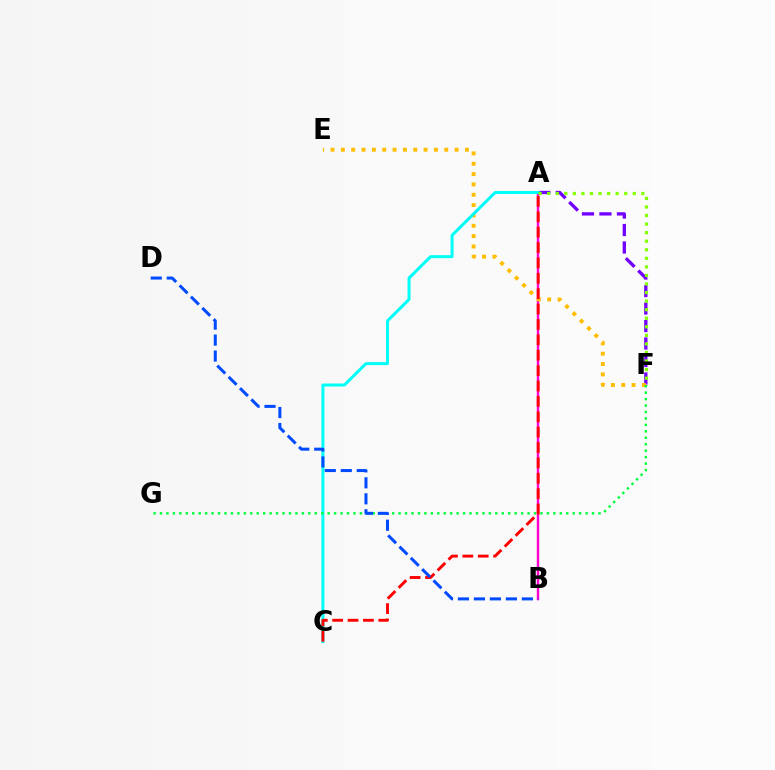{('A', 'B'): [{'color': '#ff00cf', 'line_style': 'solid', 'thickness': 1.75}], ('A', 'F'): [{'color': '#7200ff', 'line_style': 'dashed', 'thickness': 2.38}, {'color': '#84ff00', 'line_style': 'dotted', 'thickness': 2.33}], ('E', 'F'): [{'color': '#ffbd00', 'line_style': 'dotted', 'thickness': 2.81}], ('A', 'C'): [{'color': '#00fff6', 'line_style': 'solid', 'thickness': 2.15}, {'color': '#ff0000', 'line_style': 'dashed', 'thickness': 2.09}], ('F', 'G'): [{'color': '#00ff39', 'line_style': 'dotted', 'thickness': 1.75}], ('B', 'D'): [{'color': '#004bff', 'line_style': 'dashed', 'thickness': 2.17}]}